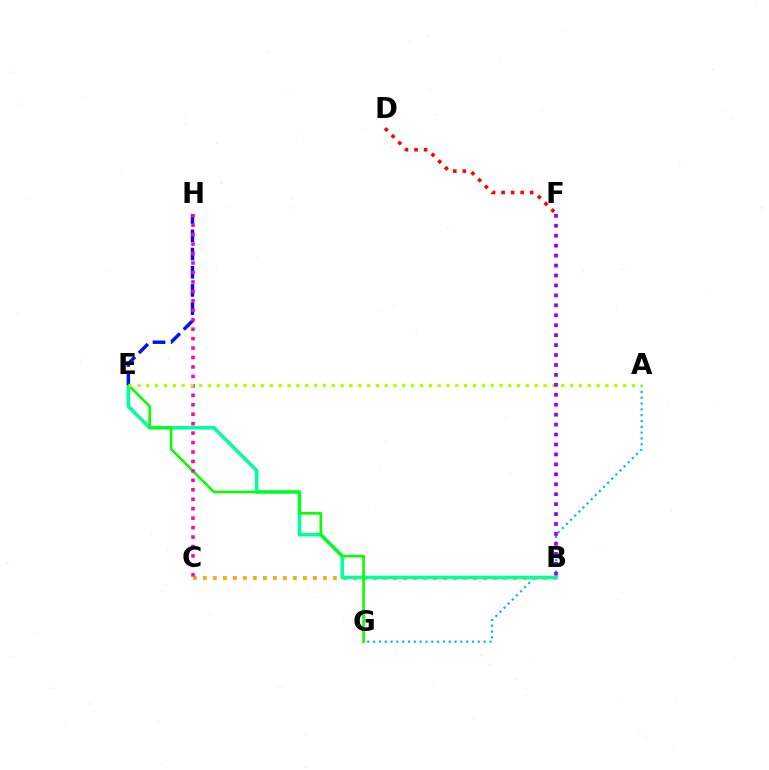{('A', 'G'): [{'color': '#00b5ff', 'line_style': 'dotted', 'thickness': 1.58}], ('B', 'C'): [{'color': '#ffa500', 'line_style': 'dotted', 'thickness': 2.72}], ('D', 'F'): [{'color': '#ff0000', 'line_style': 'dotted', 'thickness': 2.59}], ('B', 'E'): [{'color': '#00ff9d', 'line_style': 'solid', 'thickness': 2.55}], ('E', 'G'): [{'color': '#08ff00', 'line_style': 'solid', 'thickness': 1.88}], ('E', 'H'): [{'color': '#0010ff', 'line_style': 'dashed', 'thickness': 2.47}], ('C', 'H'): [{'color': '#ff00bd', 'line_style': 'dotted', 'thickness': 2.57}], ('A', 'E'): [{'color': '#b3ff00', 'line_style': 'dotted', 'thickness': 2.4}], ('B', 'F'): [{'color': '#9b00ff', 'line_style': 'dotted', 'thickness': 2.7}]}